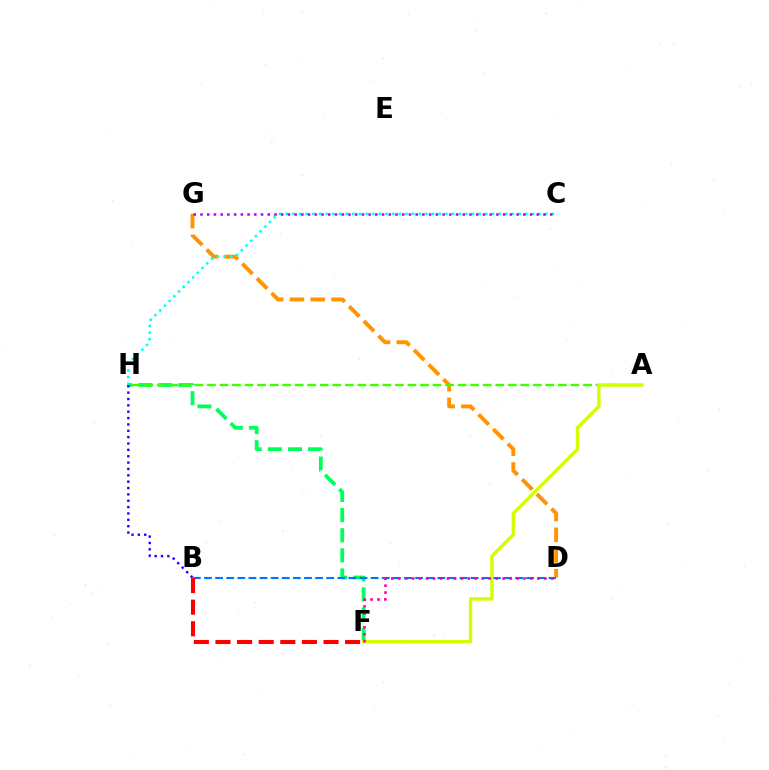{('F', 'H'): [{'color': '#00ff5c', 'line_style': 'dashed', 'thickness': 2.74}], ('D', 'G'): [{'color': '#ff9400', 'line_style': 'dashed', 'thickness': 2.82}], ('B', 'D'): [{'color': '#0074ff', 'line_style': 'dashed', 'thickness': 1.51}], ('A', 'H'): [{'color': '#3dff00', 'line_style': 'dashed', 'thickness': 1.7}], ('C', 'H'): [{'color': '#00fff6', 'line_style': 'dotted', 'thickness': 1.81}], ('B', 'H'): [{'color': '#2500ff', 'line_style': 'dotted', 'thickness': 1.73}], ('B', 'F'): [{'color': '#ff0000', 'line_style': 'dashed', 'thickness': 2.94}], ('A', 'F'): [{'color': '#d1ff00', 'line_style': 'solid', 'thickness': 2.44}], ('C', 'G'): [{'color': '#b900ff', 'line_style': 'dotted', 'thickness': 1.83}], ('D', 'F'): [{'color': '#ff00ac', 'line_style': 'dotted', 'thickness': 1.89}]}